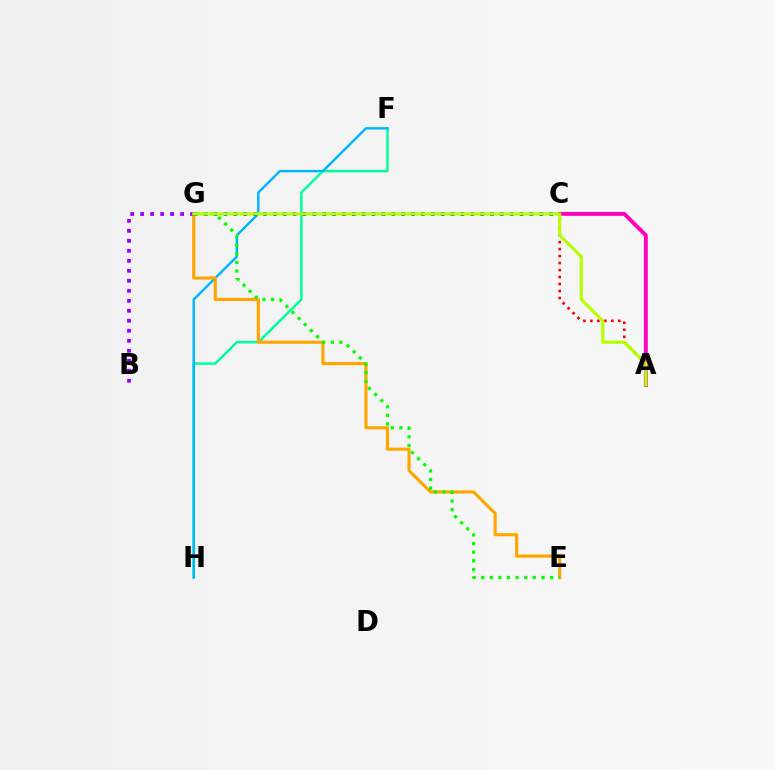{('F', 'H'): [{'color': '#00ff9d', 'line_style': 'solid', 'thickness': 1.79}, {'color': '#00b5ff', 'line_style': 'solid', 'thickness': 1.75}], ('A', 'C'): [{'color': '#ff00bd', 'line_style': 'solid', 'thickness': 2.81}, {'color': '#ff0000', 'line_style': 'dotted', 'thickness': 1.9}], ('E', 'G'): [{'color': '#ffa500', 'line_style': 'solid', 'thickness': 2.25}, {'color': '#08ff00', 'line_style': 'dotted', 'thickness': 2.34}], ('C', 'G'): [{'color': '#0010ff', 'line_style': 'dotted', 'thickness': 2.68}], ('B', 'G'): [{'color': '#9b00ff', 'line_style': 'dotted', 'thickness': 2.72}], ('A', 'G'): [{'color': '#b3ff00', 'line_style': 'solid', 'thickness': 2.24}]}